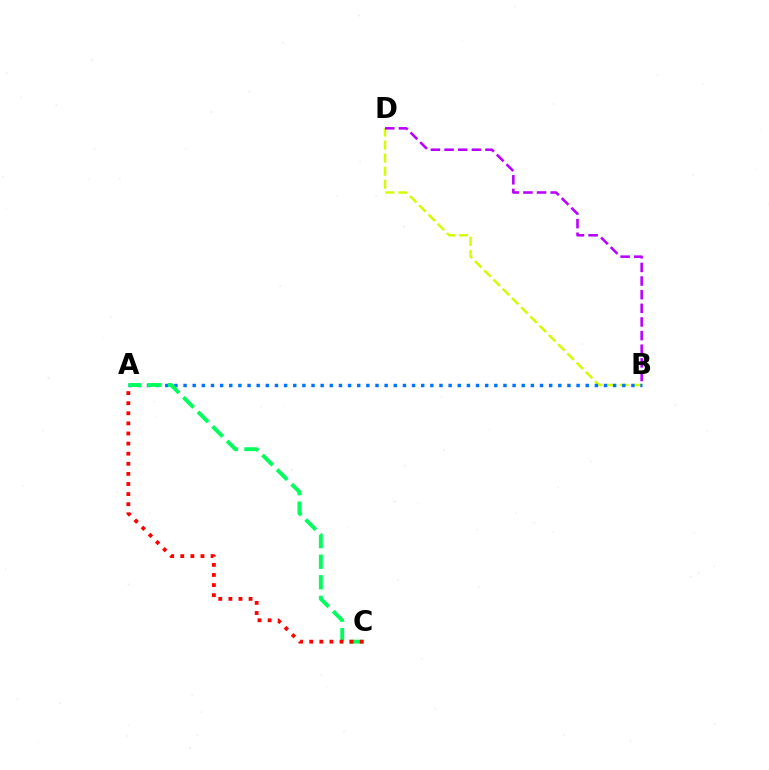{('B', 'D'): [{'color': '#d1ff00', 'line_style': 'dashed', 'thickness': 1.77}, {'color': '#b900ff', 'line_style': 'dashed', 'thickness': 1.85}], ('A', 'B'): [{'color': '#0074ff', 'line_style': 'dotted', 'thickness': 2.48}], ('A', 'C'): [{'color': '#00ff5c', 'line_style': 'dashed', 'thickness': 2.8}, {'color': '#ff0000', 'line_style': 'dotted', 'thickness': 2.74}]}